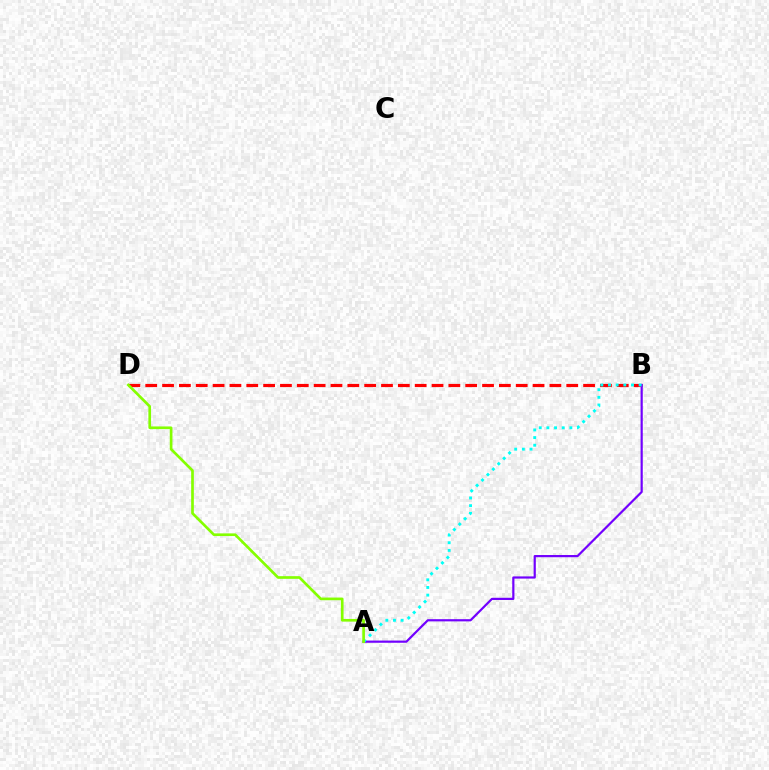{('B', 'D'): [{'color': '#ff0000', 'line_style': 'dashed', 'thickness': 2.29}], ('A', 'B'): [{'color': '#7200ff', 'line_style': 'solid', 'thickness': 1.58}, {'color': '#00fff6', 'line_style': 'dotted', 'thickness': 2.08}], ('A', 'D'): [{'color': '#84ff00', 'line_style': 'solid', 'thickness': 1.93}]}